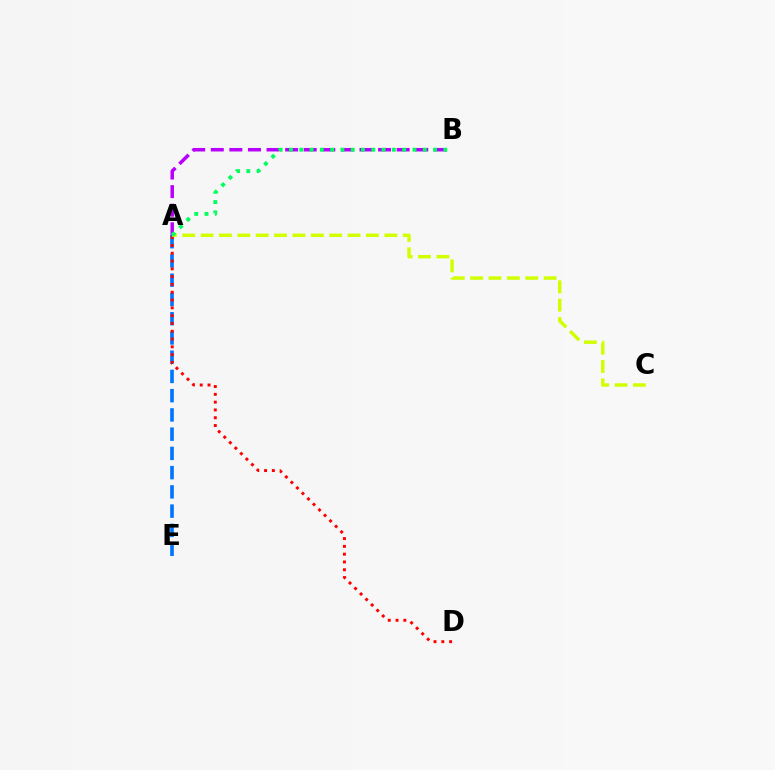{('A', 'E'): [{'color': '#0074ff', 'line_style': 'dashed', 'thickness': 2.61}], ('A', 'B'): [{'color': '#b900ff', 'line_style': 'dashed', 'thickness': 2.53}, {'color': '#00ff5c', 'line_style': 'dotted', 'thickness': 2.8}], ('A', 'D'): [{'color': '#ff0000', 'line_style': 'dotted', 'thickness': 2.12}], ('A', 'C'): [{'color': '#d1ff00', 'line_style': 'dashed', 'thickness': 2.5}]}